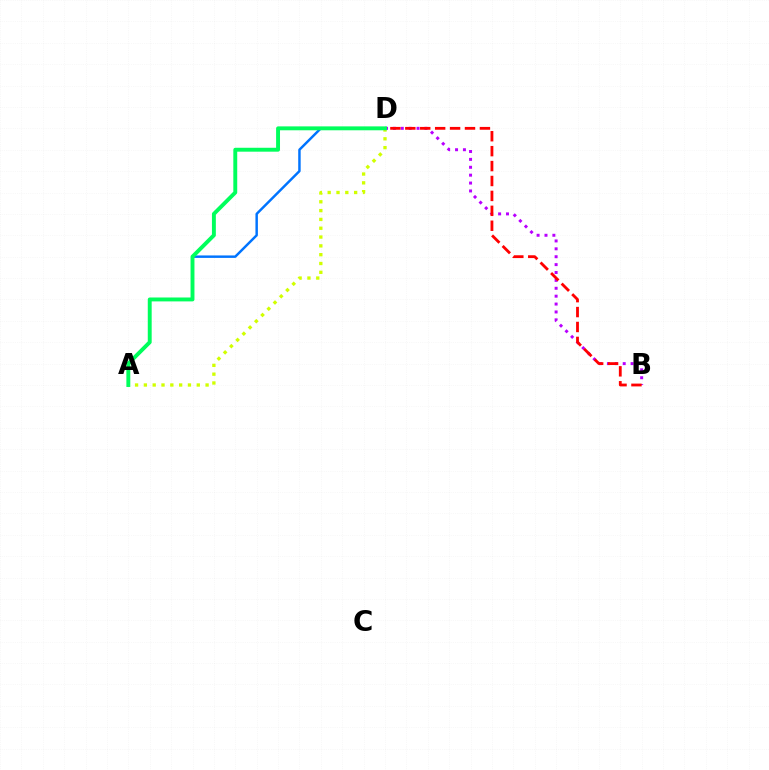{('B', 'D'): [{'color': '#b900ff', 'line_style': 'dotted', 'thickness': 2.14}, {'color': '#ff0000', 'line_style': 'dashed', 'thickness': 2.03}], ('A', 'D'): [{'color': '#0074ff', 'line_style': 'solid', 'thickness': 1.77}, {'color': '#d1ff00', 'line_style': 'dotted', 'thickness': 2.4}, {'color': '#00ff5c', 'line_style': 'solid', 'thickness': 2.81}]}